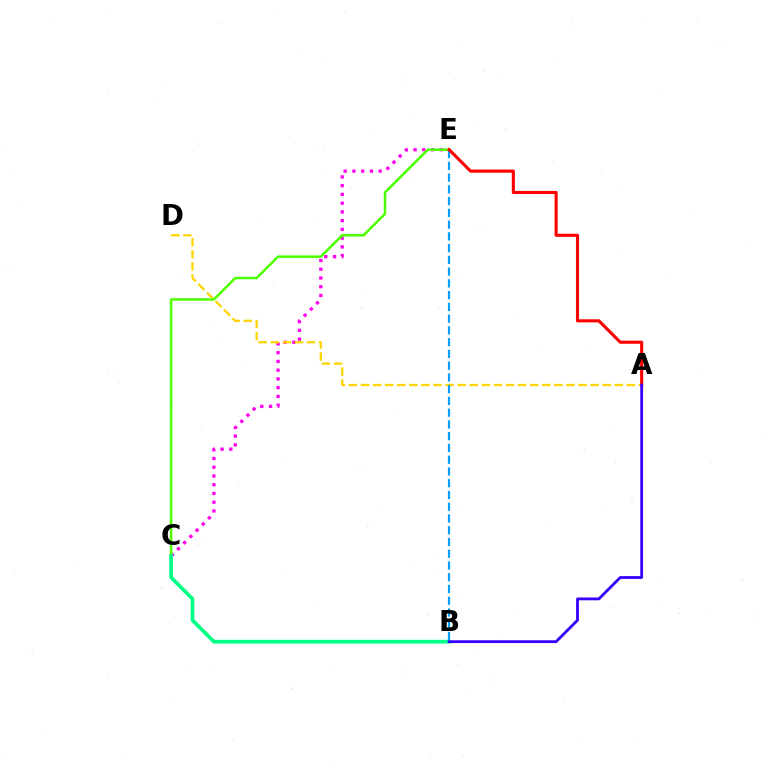{('C', 'E'): [{'color': '#ff00ed', 'line_style': 'dotted', 'thickness': 2.38}, {'color': '#4fff00', 'line_style': 'solid', 'thickness': 1.82}], ('A', 'D'): [{'color': '#ffd500', 'line_style': 'dashed', 'thickness': 1.64}], ('B', 'E'): [{'color': '#009eff', 'line_style': 'dashed', 'thickness': 1.6}], ('B', 'C'): [{'color': '#00ff86', 'line_style': 'solid', 'thickness': 2.69}], ('A', 'E'): [{'color': '#ff0000', 'line_style': 'solid', 'thickness': 2.24}], ('A', 'B'): [{'color': '#3700ff', 'line_style': 'solid', 'thickness': 2.02}]}